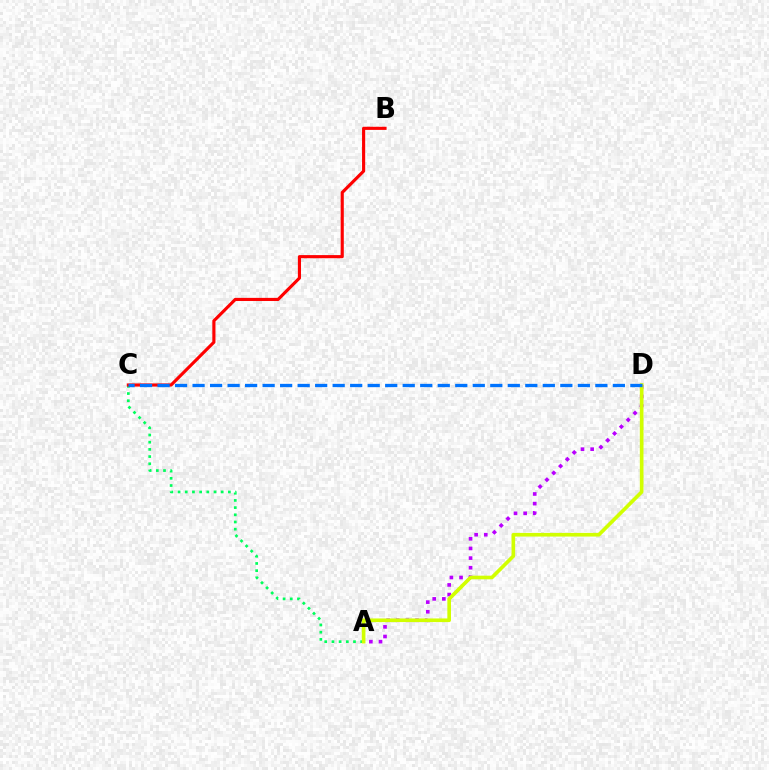{('A', 'C'): [{'color': '#00ff5c', 'line_style': 'dotted', 'thickness': 1.95}], ('B', 'C'): [{'color': '#ff0000', 'line_style': 'solid', 'thickness': 2.26}], ('A', 'D'): [{'color': '#b900ff', 'line_style': 'dotted', 'thickness': 2.62}, {'color': '#d1ff00', 'line_style': 'solid', 'thickness': 2.63}], ('C', 'D'): [{'color': '#0074ff', 'line_style': 'dashed', 'thickness': 2.38}]}